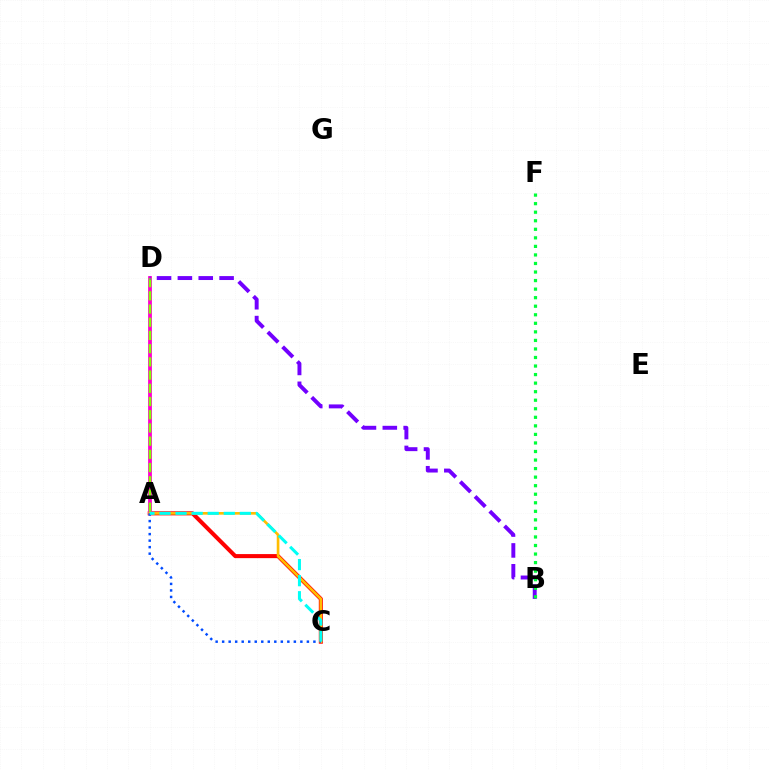{('A', 'C'): [{'color': '#ff0000', 'line_style': 'solid', 'thickness': 2.92}, {'color': '#ffbd00', 'line_style': 'solid', 'thickness': 1.91}, {'color': '#004bff', 'line_style': 'dotted', 'thickness': 1.77}, {'color': '#00fff6', 'line_style': 'dashed', 'thickness': 2.18}], ('A', 'D'): [{'color': '#ff00cf', 'line_style': 'solid', 'thickness': 2.73}, {'color': '#84ff00', 'line_style': 'dashed', 'thickness': 1.79}], ('B', 'D'): [{'color': '#7200ff', 'line_style': 'dashed', 'thickness': 2.83}], ('B', 'F'): [{'color': '#00ff39', 'line_style': 'dotted', 'thickness': 2.32}]}